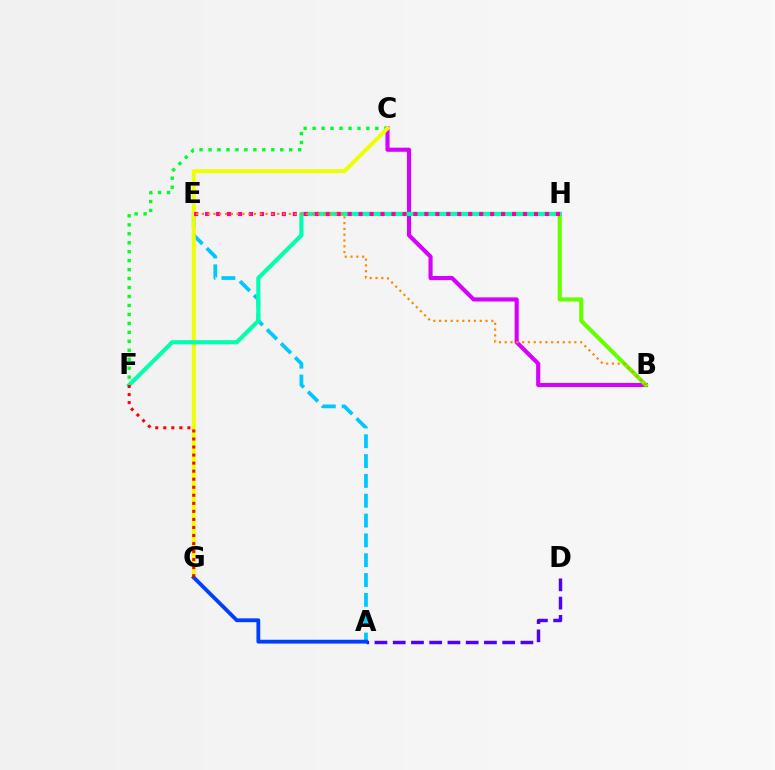{('A', 'E'): [{'color': '#00c7ff', 'line_style': 'dashed', 'thickness': 2.69}], ('B', 'C'): [{'color': '#d600ff', 'line_style': 'solid', 'thickness': 2.96}], ('B', 'H'): [{'color': '#66ff00', 'line_style': 'solid', 'thickness': 2.95}], ('C', 'F'): [{'color': '#00ff27', 'line_style': 'dotted', 'thickness': 2.43}], ('C', 'G'): [{'color': '#eeff00', 'line_style': 'solid', 'thickness': 2.84}], ('F', 'H'): [{'color': '#00ffaf', 'line_style': 'solid', 'thickness': 2.97}], ('A', 'D'): [{'color': '#4f00ff', 'line_style': 'dashed', 'thickness': 2.48}], ('E', 'H'): [{'color': '#ff00a0', 'line_style': 'dotted', 'thickness': 2.98}], ('A', 'G'): [{'color': '#003fff', 'line_style': 'solid', 'thickness': 2.75}], ('F', 'G'): [{'color': '#ff0000', 'line_style': 'dotted', 'thickness': 2.18}], ('B', 'E'): [{'color': '#ff8800', 'line_style': 'dotted', 'thickness': 1.58}]}